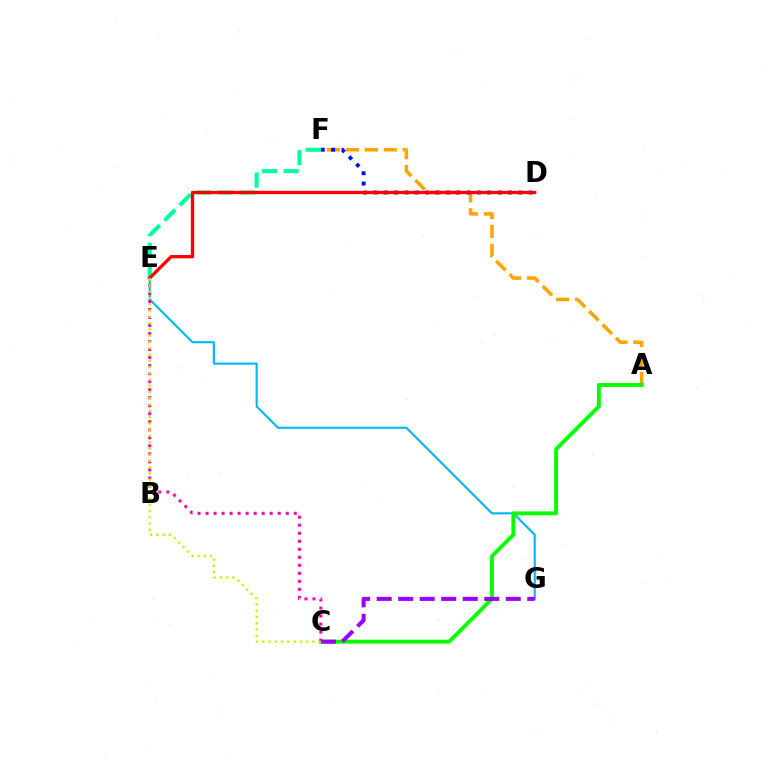{('A', 'F'): [{'color': '#ffa500', 'line_style': 'dashed', 'thickness': 2.58}], ('D', 'F'): [{'color': '#0010ff', 'line_style': 'dotted', 'thickness': 2.81}], ('E', 'G'): [{'color': '#00b5ff', 'line_style': 'solid', 'thickness': 1.53}], ('A', 'C'): [{'color': '#08ff00', 'line_style': 'solid', 'thickness': 2.8}], ('C', 'E'): [{'color': '#ff00bd', 'line_style': 'dotted', 'thickness': 2.18}, {'color': '#b3ff00', 'line_style': 'dotted', 'thickness': 1.7}], ('C', 'G'): [{'color': '#9b00ff', 'line_style': 'dashed', 'thickness': 2.92}], ('E', 'F'): [{'color': '#00ff9d', 'line_style': 'dashed', 'thickness': 2.95}], ('D', 'E'): [{'color': '#ff0000', 'line_style': 'solid', 'thickness': 2.38}]}